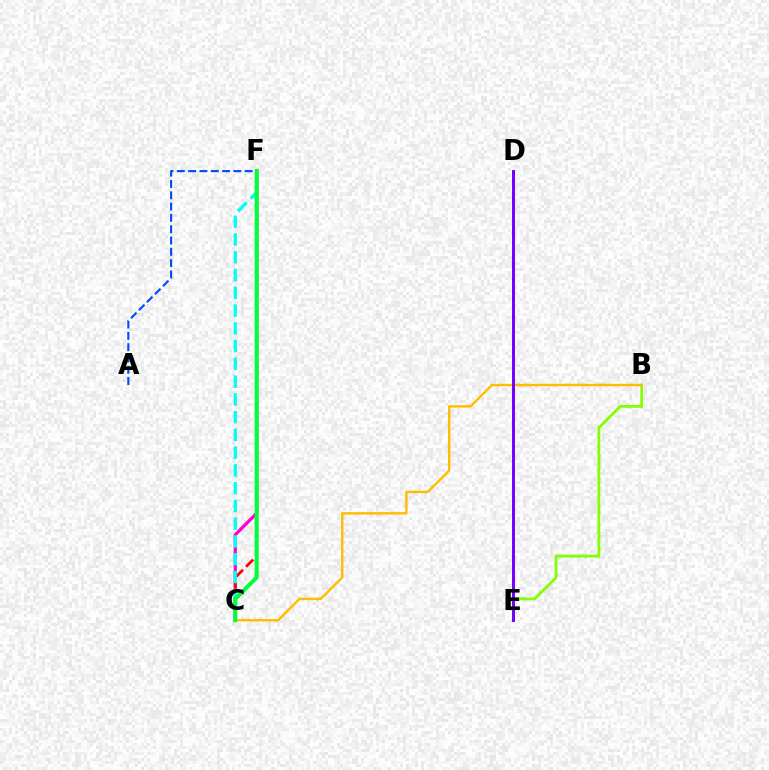{('C', 'F'): [{'color': '#ff00cf', 'line_style': 'solid', 'thickness': 2.33}, {'color': '#ff0000', 'line_style': 'dashed', 'thickness': 1.97}, {'color': '#00fff6', 'line_style': 'dashed', 'thickness': 2.41}, {'color': '#00ff39', 'line_style': 'solid', 'thickness': 2.9}], ('A', 'F'): [{'color': '#004bff', 'line_style': 'dashed', 'thickness': 1.54}], ('B', 'E'): [{'color': '#84ff00', 'line_style': 'solid', 'thickness': 2.03}], ('B', 'C'): [{'color': '#ffbd00', 'line_style': 'solid', 'thickness': 1.73}], ('D', 'E'): [{'color': '#7200ff', 'line_style': 'solid', 'thickness': 2.12}]}